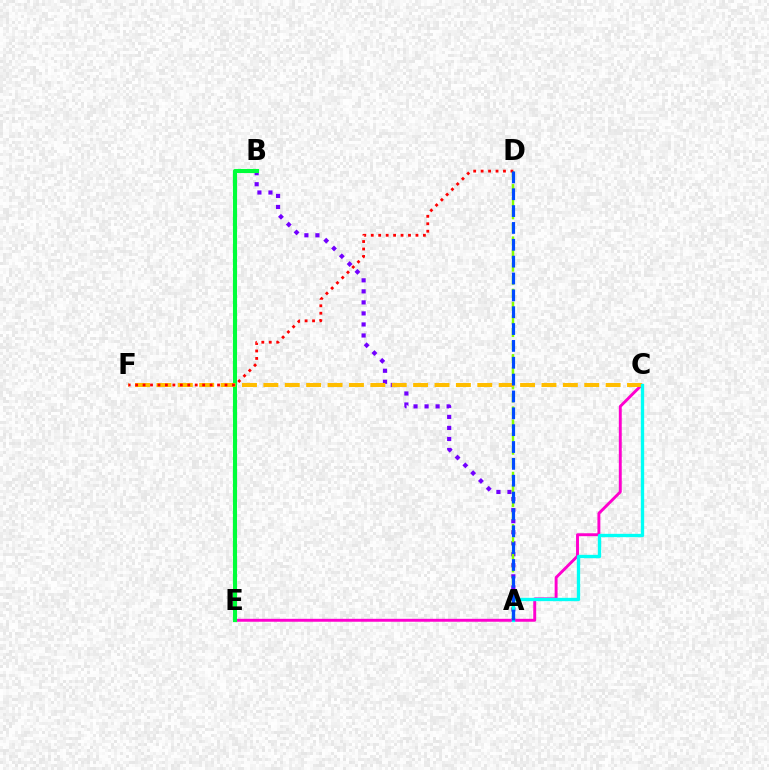{('A', 'B'): [{'color': '#7200ff', 'line_style': 'dotted', 'thickness': 3.0}], ('C', 'E'): [{'color': '#ff00cf', 'line_style': 'solid', 'thickness': 2.1}], ('A', 'D'): [{'color': '#84ff00', 'line_style': 'dashed', 'thickness': 1.78}, {'color': '#004bff', 'line_style': 'dashed', 'thickness': 2.29}], ('B', 'E'): [{'color': '#00ff39', 'line_style': 'solid', 'thickness': 2.96}], ('C', 'F'): [{'color': '#ffbd00', 'line_style': 'dashed', 'thickness': 2.91}], ('A', 'C'): [{'color': '#00fff6', 'line_style': 'solid', 'thickness': 2.4}], ('D', 'F'): [{'color': '#ff0000', 'line_style': 'dotted', 'thickness': 2.02}]}